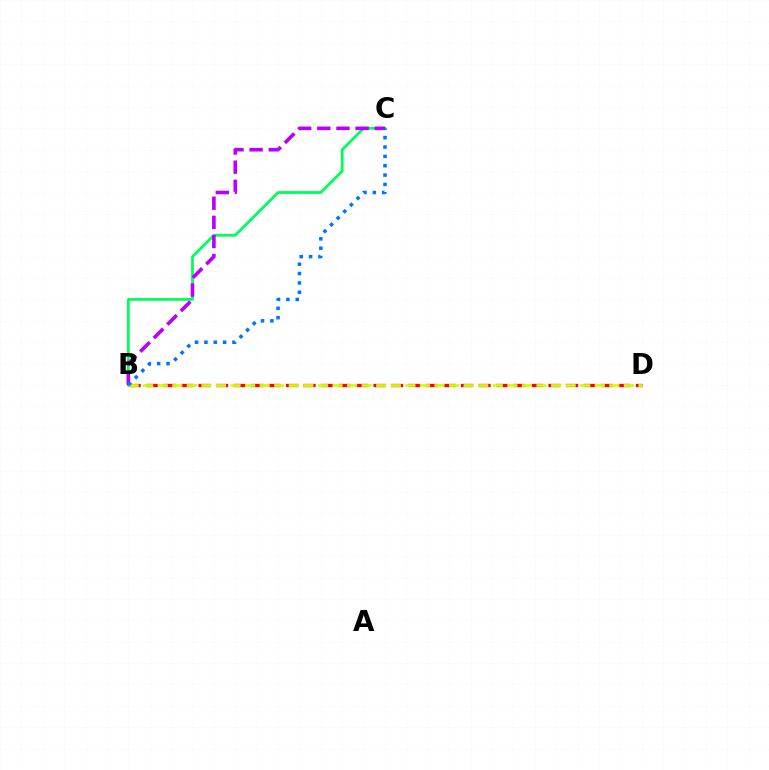{('B', 'C'): [{'color': '#00ff5c', 'line_style': 'solid', 'thickness': 2.01}, {'color': '#b900ff', 'line_style': 'dashed', 'thickness': 2.6}, {'color': '#0074ff', 'line_style': 'dotted', 'thickness': 2.54}], ('B', 'D'): [{'color': '#ff0000', 'line_style': 'dashed', 'thickness': 2.38}, {'color': '#d1ff00', 'line_style': 'dashed', 'thickness': 1.98}]}